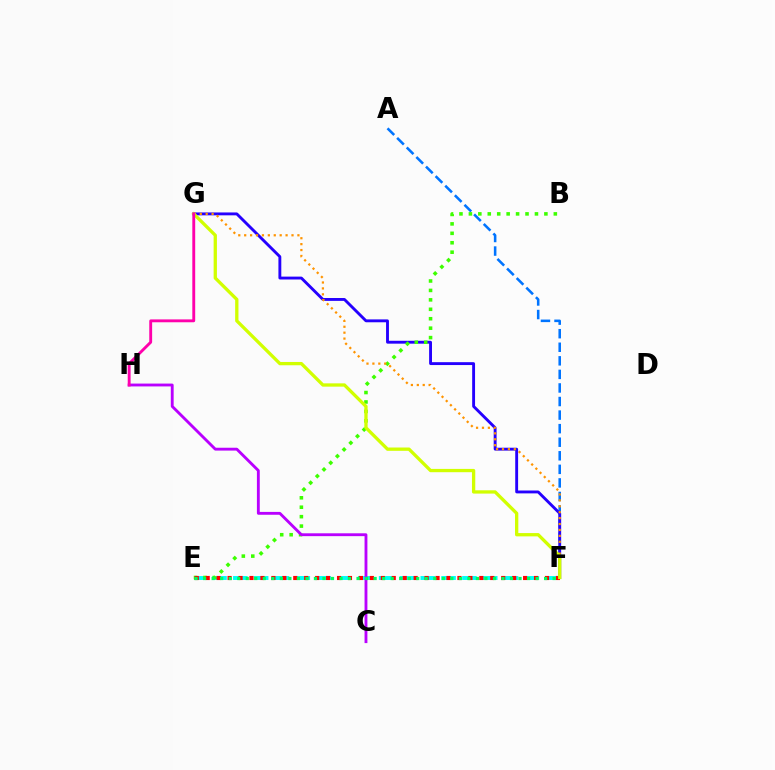{('E', 'F'): [{'color': '#00fff6', 'line_style': 'dashed', 'thickness': 2.83}, {'color': '#ff0000', 'line_style': 'dotted', 'thickness': 2.97}, {'color': '#00ff5c', 'line_style': 'dotted', 'thickness': 2.32}], ('A', 'F'): [{'color': '#0074ff', 'line_style': 'dashed', 'thickness': 1.84}], ('F', 'G'): [{'color': '#2500ff', 'line_style': 'solid', 'thickness': 2.07}, {'color': '#ff9400', 'line_style': 'dotted', 'thickness': 1.61}, {'color': '#d1ff00', 'line_style': 'solid', 'thickness': 2.38}], ('B', 'E'): [{'color': '#3dff00', 'line_style': 'dotted', 'thickness': 2.56}], ('C', 'H'): [{'color': '#b900ff', 'line_style': 'solid', 'thickness': 2.06}], ('G', 'H'): [{'color': '#ff00ac', 'line_style': 'solid', 'thickness': 2.07}]}